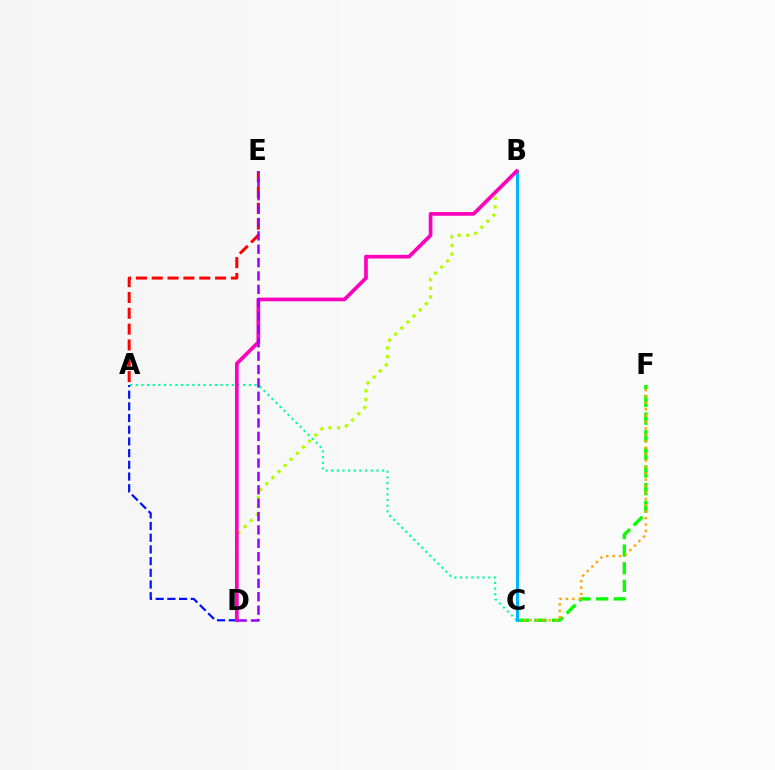{('C', 'F'): [{'color': '#08ff00', 'line_style': 'dashed', 'thickness': 2.39}, {'color': '#ffa500', 'line_style': 'dotted', 'thickness': 1.74}], ('A', 'D'): [{'color': '#0010ff', 'line_style': 'dashed', 'thickness': 1.59}], ('A', 'E'): [{'color': '#ff0000', 'line_style': 'dashed', 'thickness': 2.15}], ('A', 'C'): [{'color': '#00ff9d', 'line_style': 'dotted', 'thickness': 1.54}], ('B', 'D'): [{'color': '#b3ff00', 'line_style': 'dotted', 'thickness': 2.34}, {'color': '#ff00bd', 'line_style': 'solid', 'thickness': 2.66}], ('B', 'C'): [{'color': '#00b5ff', 'line_style': 'solid', 'thickness': 2.2}], ('D', 'E'): [{'color': '#9b00ff', 'line_style': 'dashed', 'thickness': 1.82}]}